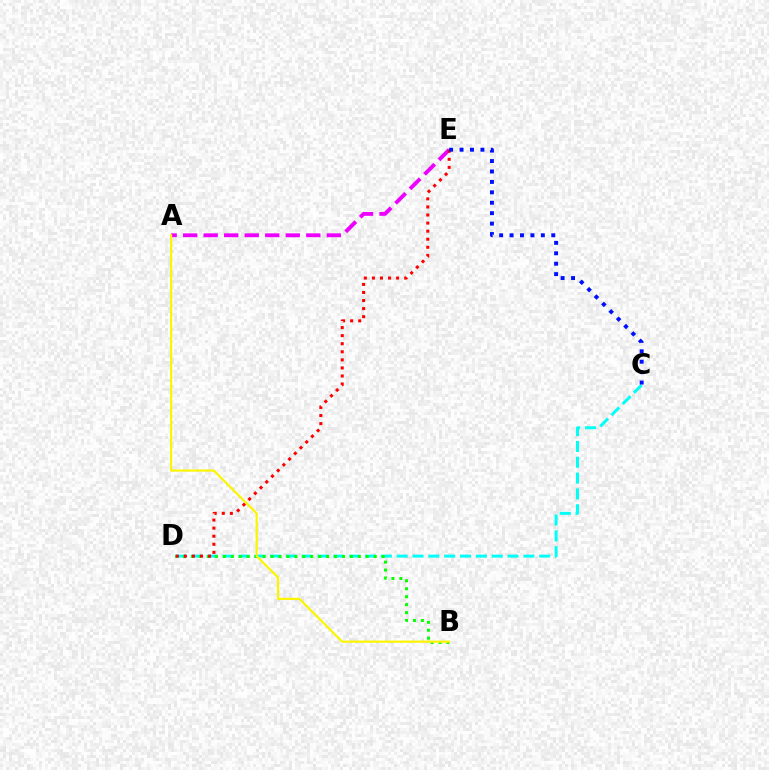{('A', 'E'): [{'color': '#ee00ff', 'line_style': 'dashed', 'thickness': 2.79}], ('C', 'D'): [{'color': '#00fff6', 'line_style': 'dashed', 'thickness': 2.15}], ('B', 'D'): [{'color': '#08ff00', 'line_style': 'dotted', 'thickness': 2.16}], ('A', 'B'): [{'color': '#fcf500', 'line_style': 'solid', 'thickness': 1.57}], ('D', 'E'): [{'color': '#ff0000', 'line_style': 'dotted', 'thickness': 2.19}], ('C', 'E'): [{'color': '#0010ff', 'line_style': 'dotted', 'thickness': 2.83}]}